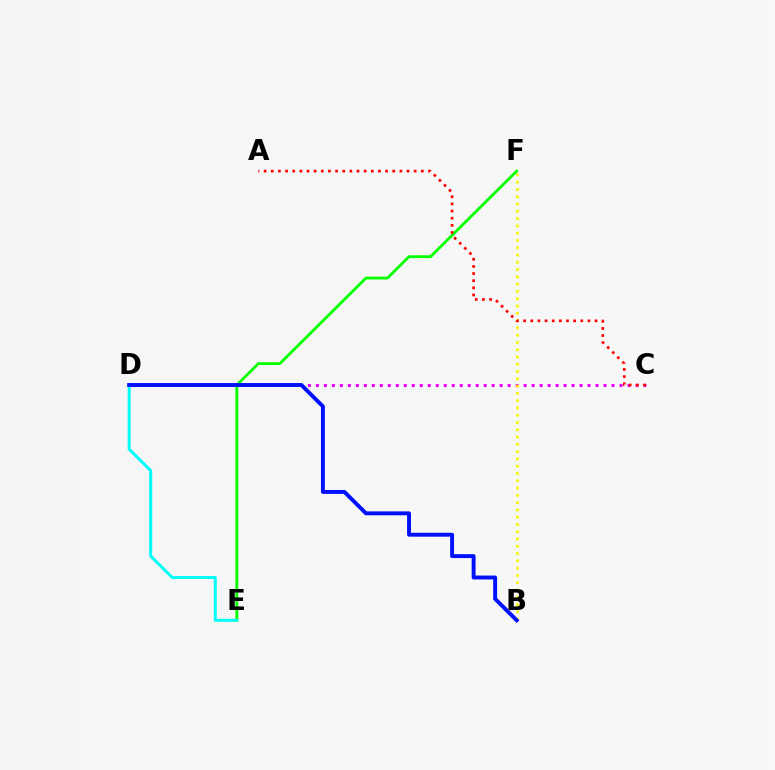{('C', 'D'): [{'color': '#ee00ff', 'line_style': 'dotted', 'thickness': 2.17}], ('B', 'F'): [{'color': '#fcf500', 'line_style': 'dotted', 'thickness': 1.98}], ('E', 'F'): [{'color': '#08ff00', 'line_style': 'solid', 'thickness': 2.03}], ('D', 'E'): [{'color': '#00fff6', 'line_style': 'solid', 'thickness': 2.16}], ('B', 'D'): [{'color': '#0010ff', 'line_style': 'solid', 'thickness': 2.82}], ('A', 'C'): [{'color': '#ff0000', 'line_style': 'dotted', 'thickness': 1.94}]}